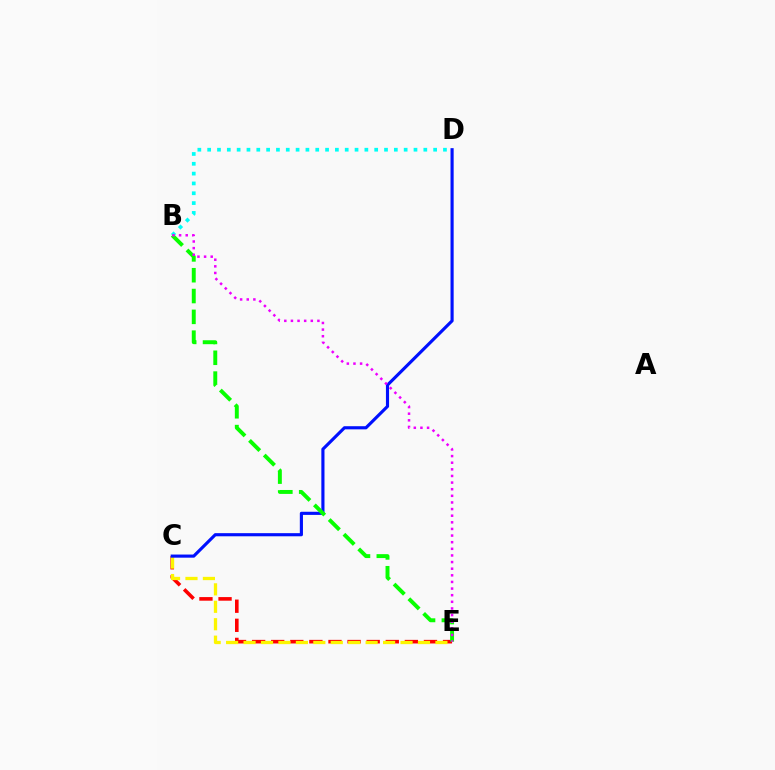{('B', 'D'): [{'color': '#00fff6', 'line_style': 'dotted', 'thickness': 2.67}], ('C', 'E'): [{'color': '#ff0000', 'line_style': 'dashed', 'thickness': 2.59}, {'color': '#fcf500', 'line_style': 'dashed', 'thickness': 2.37}], ('C', 'D'): [{'color': '#0010ff', 'line_style': 'solid', 'thickness': 2.26}], ('B', 'E'): [{'color': '#08ff00', 'line_style': 'dashed', 'thickness': 2.83}, {'color': '#ee00ff', 'line_style': 'dotted', 'thickness': 1.8}]}